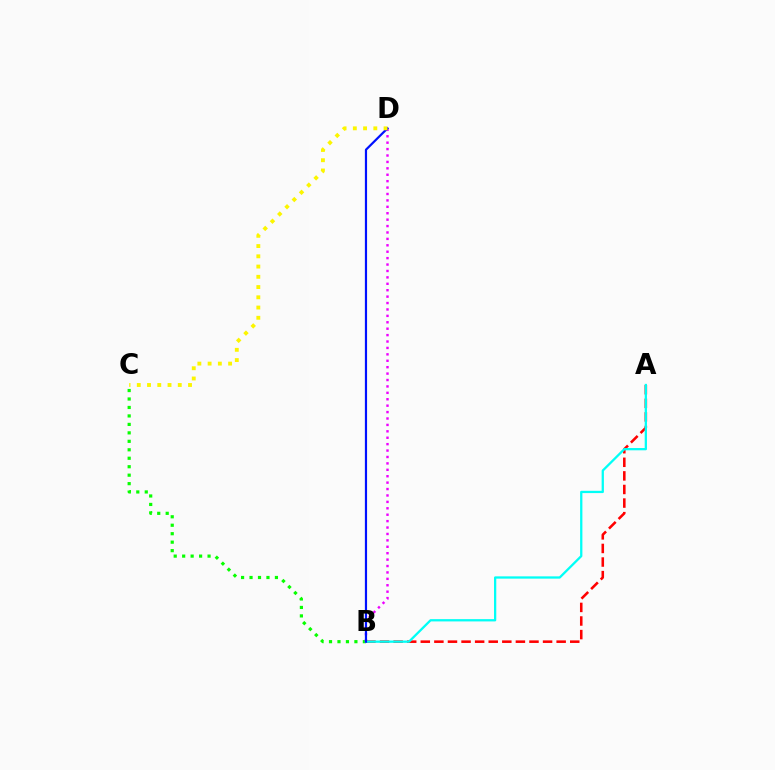{('B', 'C'): [{'color': '#08ff00', 'line_style': 'dotted', 'thickness': 2.3}], ('B', 'D'): [{'color': '#ee00ff', 'line_style': 'dotted', 'thickness': 1.74}, {'color': '#0010ff', 'line_style': 'solid', 'thickness': 1.58}], ('A', 'B'): [{'color': '#ff0000', 'line_style': 'dashed', 'thickness': 1.85}, {'color': '#00fff6', 'line_style': 'solid', 'thickness': 1.64}], ('C', 'D'): [{'color': '#fcf500', 'line_style': 'dotted', 'thickness': 2.78}]}